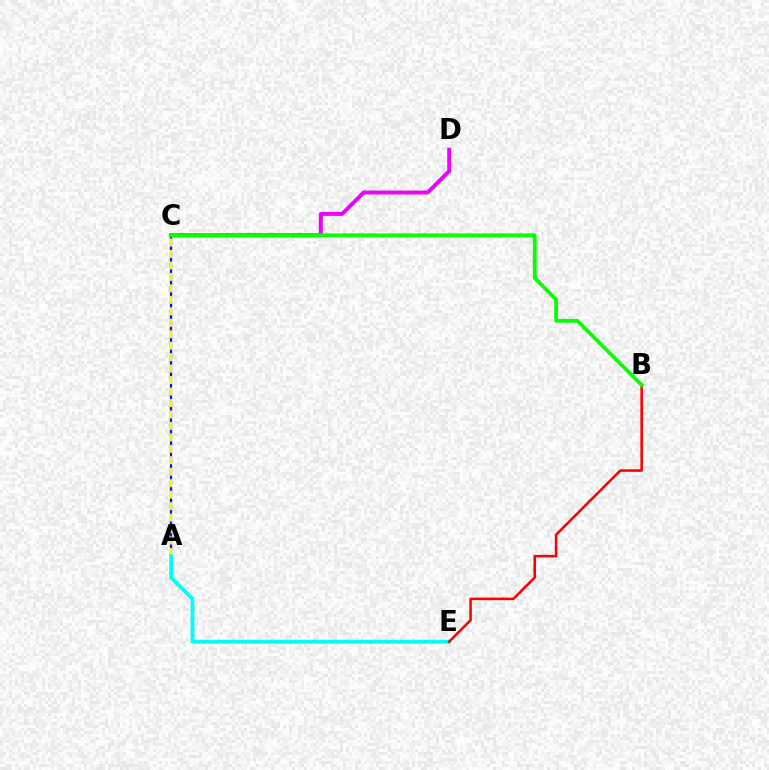{('A', 'C'): [{'color': '#0010ff', 'line_style': 'solid', 'thickness': 1.6}, {'color': '#fcf500', 'line_style': 'dashed', 'thickness': 1.56}], ('A', 'E'): [{'color': '#00fff6', 'line_style': 'solid', 'thickness': 2.76}], ('B', 'E'): [{'color': '#ff0000', 'line_style': 'solid', 'thickness': 1.85}], ('C', 'D'): [{'color': '#ee00ff', 'line_style': 'solid', 'thickness': 2.84}], ('B', 'C'): [{'color': '#08ff00', 'line_style': 'solid', 'thickness': 2.74}]}